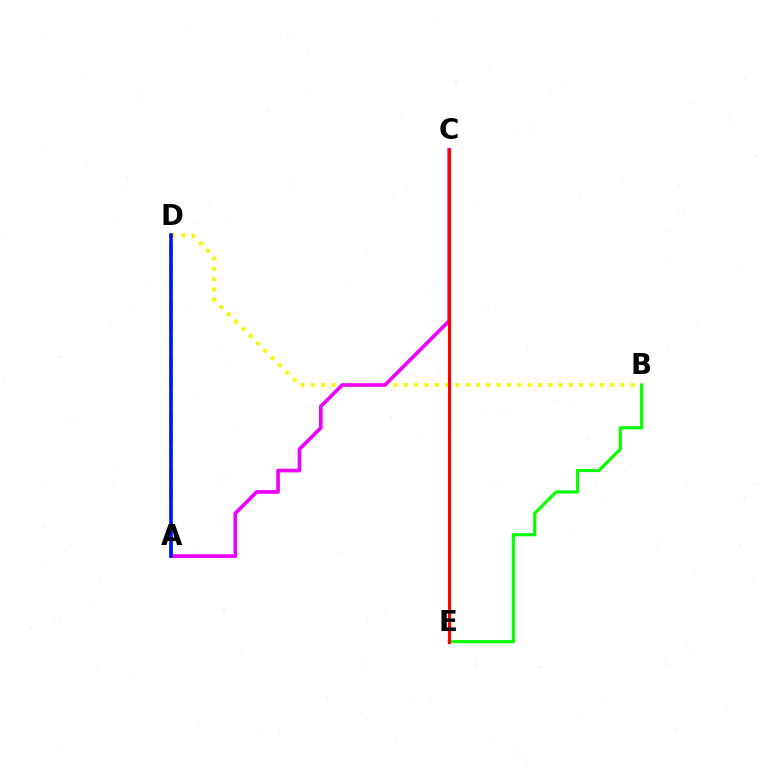{('B', 'D'): [{'color': '#fcf500', 'line_style': 'dotted', 'thickness': 2.8}], ('A', 'C'): [{'color': '#ee00ff', 'line_style': 'solid', 'thickness': 2.63}], ('B', 'E'): [{'color': '#08ff00', 'line_style': 'solid', 'thickness': 2.28}], ('C', 'E'): [{'color': '#ff0000', 'line_style': 'solid', 'thickness': 2.26}], ('A', 'D'): [{'color': '#00fff6', 'line_style': 'dashed', 'thickness': 2.55}, {'color': '#0010ff', 'line_style': 'solid', 'thickness': 2.58}]}